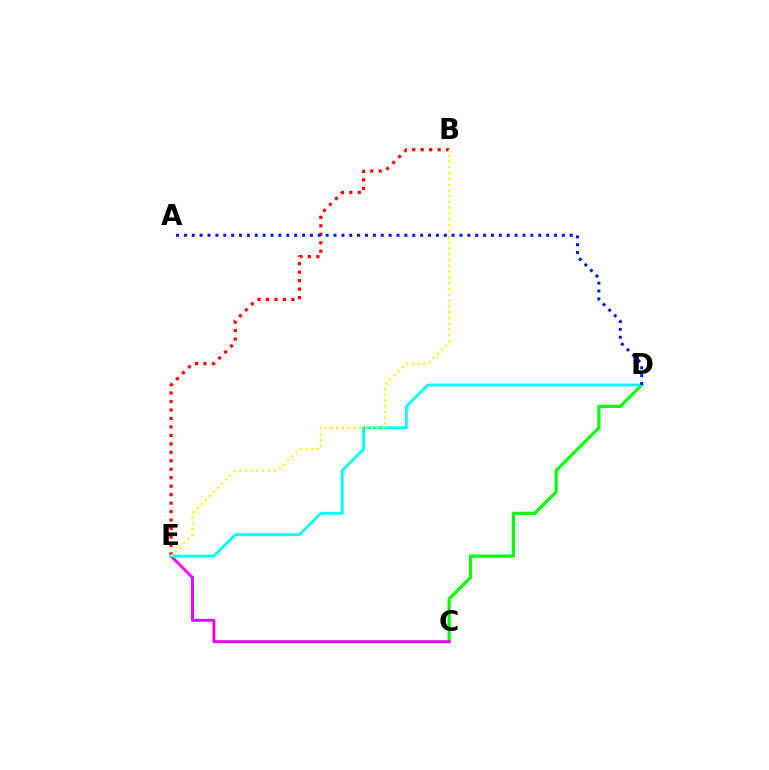{('B', 'E'): [{'color': '#ff0000', 'line_style': 'dotted', 'thickness': 2.3}, {'color': '#fcf500', 'line_style': 'dotted', 'thickness': 1.57}], ('C', 'D'): [{'color': '#08ff00', 'line_style': 'solid', 'thickness': 2.31}], ('C', 'E'): [{'color': '#ee00ff', 'line_style': 'solid', 'thickness': 2.11}], ('D', 'E'): [{'color': '#00fff6', 'line_style': 'solid', 'thickness': 2.07}], ('A', 'D'): [{'color': '#0010ff', 'line_style': 'dotted', 'thickness': 2.14}]}